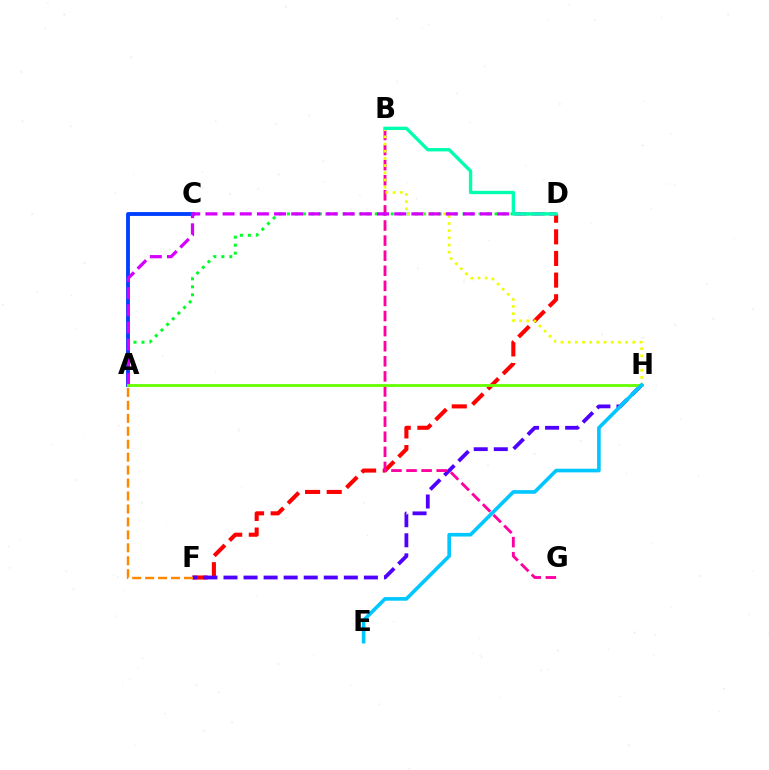{('A', 'D'): [{'color': '#00ff27', 'line_style': 'dotted', 'thickness': 2.17}, {'color': '#d600ff', 'line_style': 'dashed', 'thickness': 2.33}], ('D', 'F'): [{'color': '#ff0000', 'line_style': 'dashed', 'thickness': 2.94}], ('F', 'H'): [{'color': '#4f00ff', 'line_style': 'dashed', 'thickness': 2.72}], ('A', 'F'): [{'color': '#ff8800', 'line_style': 'dashed', 'thickness': 1.76}], ('B', 'G'): [{'color': '#ff00a0', 'line_style': 'dashed', 'thickness': 2.05}], ('A', 'C'): [{'color': '#003fff', 'line_style': 'solid', 'thickness': 2.77}], ('B', 'H'): [{'color': '#eeff00', 'line_style': 'dotted', 'thickness': 1.95}], ('A', 'H'): [{'color': '#66ff00', 'line_style': 'solid', 'thickness': 2.02}], ('E', 'H'): [{'color': '#00c7ff', 'line_style': 'solid', 'thickness': 2.61}], ('B', 'D'): [{'color': '#00ffaf', 'line_style': 'solid', 'thickness': 2.42}]}